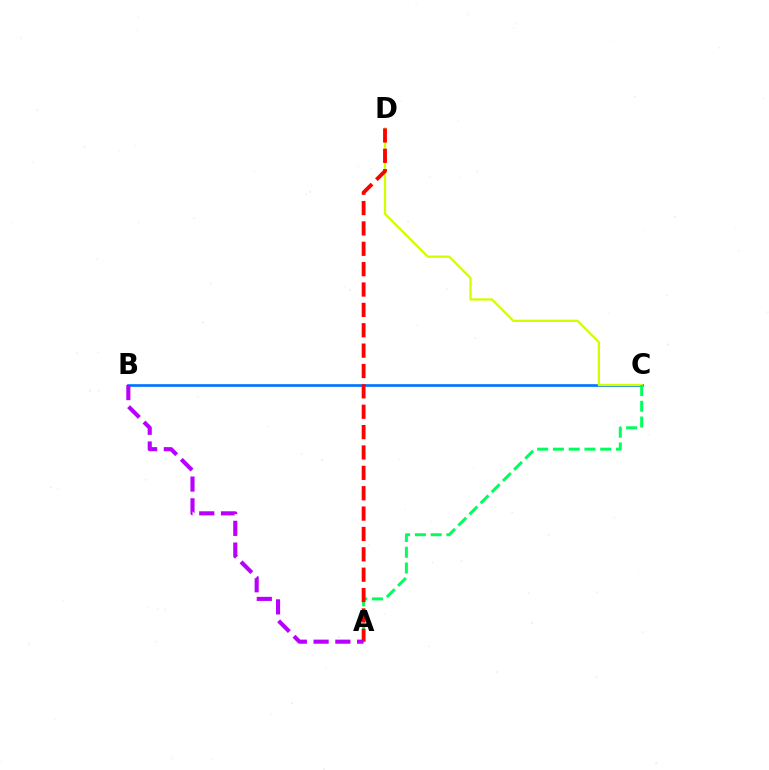{('B', 'C'): [{'color': '#0074ff', 'line_style': 'solid', 'thickness': 1.91}], ('C', 'D'): [{'color': '#d1ff00', 'line_style': 'solid', 'thickness': 1.64}], ('A', 'C'): [{'color': '#00ff5c', 'line_style': 'dashed', 'thickness': 2.14}], ('A', 'D'): [{'color': '#ff0000', 'line_style': 'dashed', 'thickness': 2.77}], ('A', 'B'): [{'color': '#b900ff', 'line_style': 'dashed', 'thickness': 2.96}]}